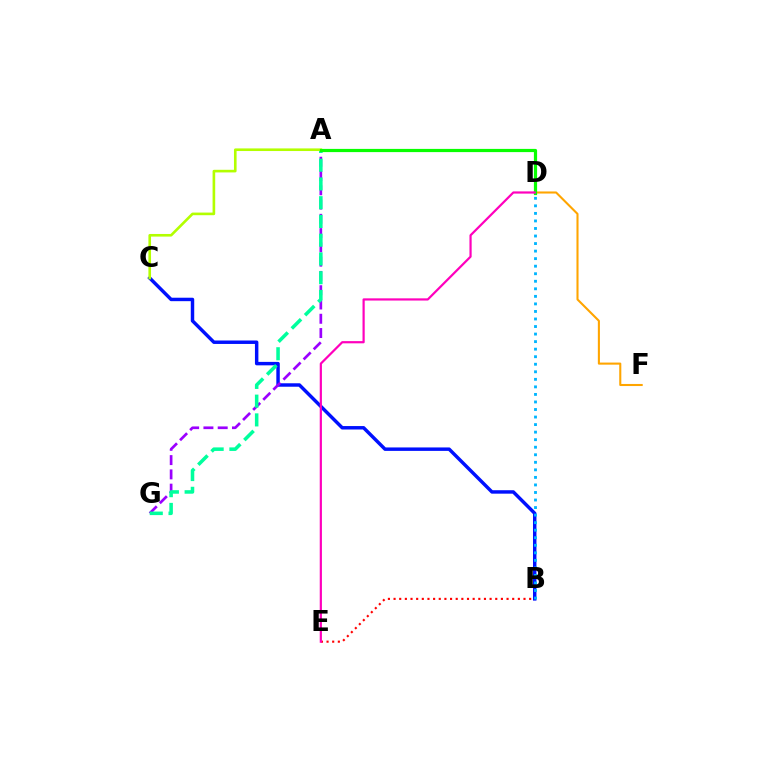{('B', 'C'): [{'color': '#0010ff', 'line_style': 'solid', 'thickness': 2.48}], ('A', 'G'): [{'color': '#9b00ff', 'line_style': 'dashed', 'thickness': 1.94}, {'color': '#00ff9d', 'line_style': 'dashed', 'thickness': 2.55}], ('D', 'F'): [{'color': '#ffa500', 'line_style': 'solid', 'thickness': 1.5}], ('A', 'C'): [{'color': '#b3ff00', 'line_style': 'solid', 'thickness': 1.89}], ('A', 'D'): [{'color': '#08ff00', 'line_style': 'solid', 'thickness': 2.31}], ('B', 'E'): [{'color': '#ff0000', 'line_style': 'dotted', 'thickness': 1.53}], ('B', 'D'): [{'color': '#00b5ff', 'line_style': 'dotted', 'thickness': 2.05}], ('D', 'E'): [{'color': '#ff00bd', 'line_style': 'solid', 'thickness': 1.59}]}